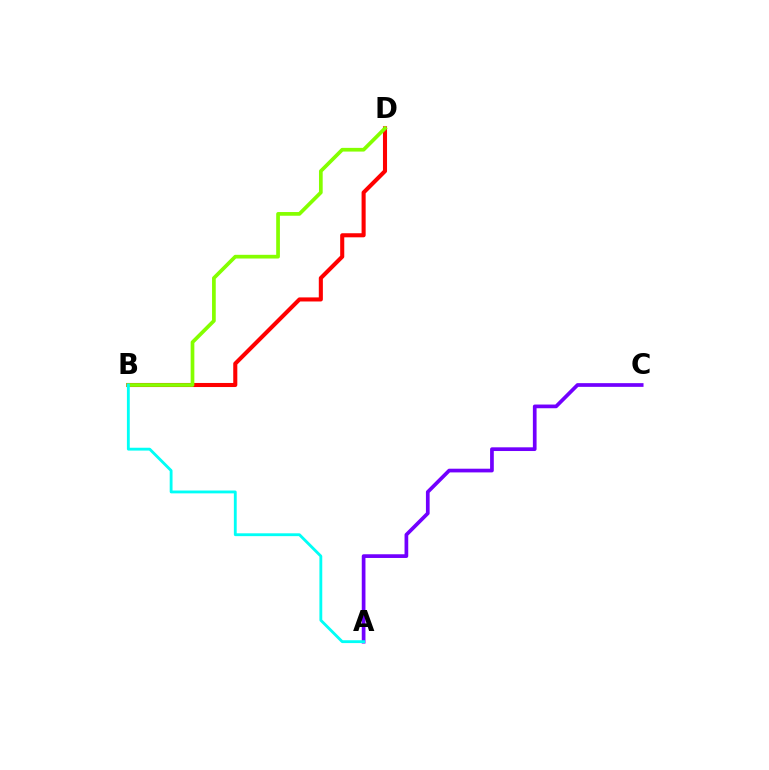{('A', 'C'): [{'color': '#7200ff', 'line_style': 'solid', 'thickness': 2.67}], ('B', 'D'): [{'color': '#ff0000', 'line_style': 'solid', 'thickness': 2.93}, {'color': '#84ff00', 'line_style': 'solid', 'thickness': 2.67}], ('A', 'B'): [{'color': '#00fff6', 'line_style': 'solid', 'thickness': 2.04}]}